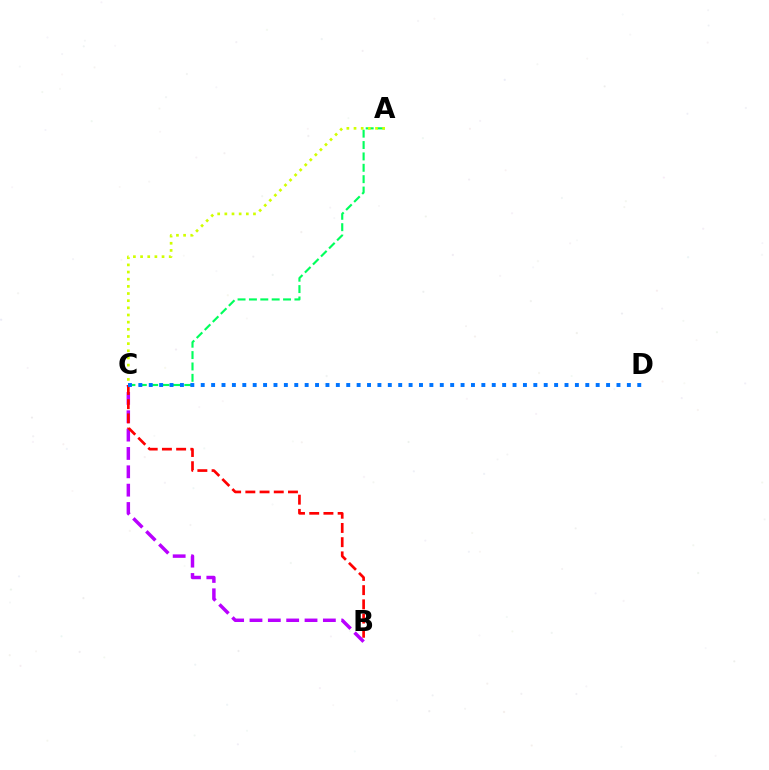{('B', 'C'): [{'color': '#b900ff', 'line_style': 'dashed', 'thickness': 2.49}, {'color': '#ff0000', 'line_style': 'dashed', 'thickness': 1.93}], ('A', 'C'): [{'color': '#00ff5c', 'line_style': 'dashed', 'thickness': 1.55}, {'color': '#d1ff00', 'line_style': 'dotted', 'thickness': 1.94}], ('C', 'D'): [{'color': '#0074ff', 'line_style': 'dotted', 'thickness': 2.82}]}